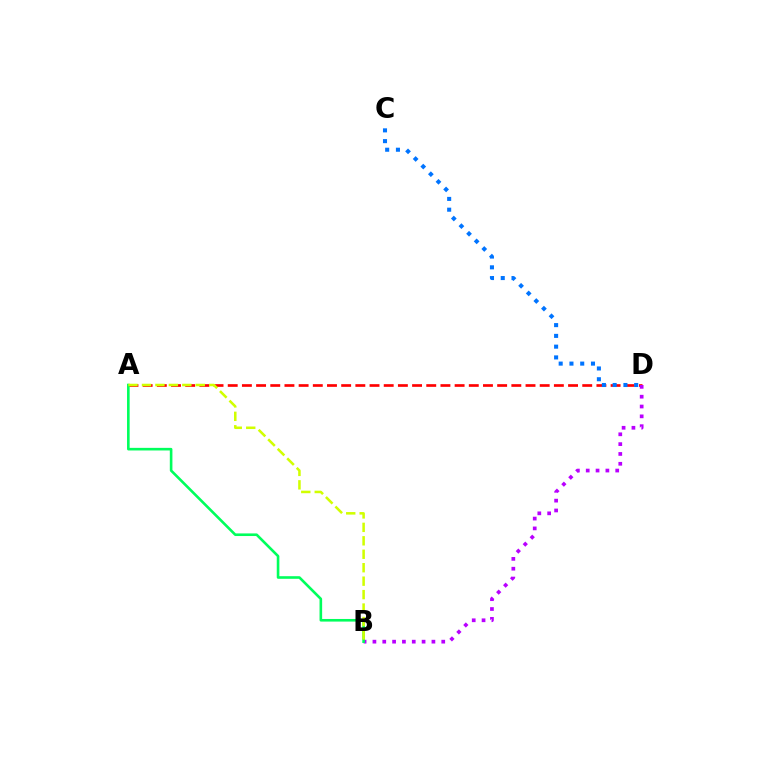{('A', 'D'): [{'color': '#ff0000', 'line_style': 'dashed', 'thickness': 1.93}], ('B', 'D'): [{'color': '#b900ff', 'line_style': 'dotted', 'thickness': 2.67}], ('A', 'B'): [{'color': '#00ff5c', 'line_style': 'solid', 'thickness': 1.88}, {'color': '#d1ff00', 'line_style': 'dashed', 'thickness': 1.83}], ('C', 'D'): [{'color': '#0074ff', 'line_style': 'dotted', 'thickness': 2.93}]}